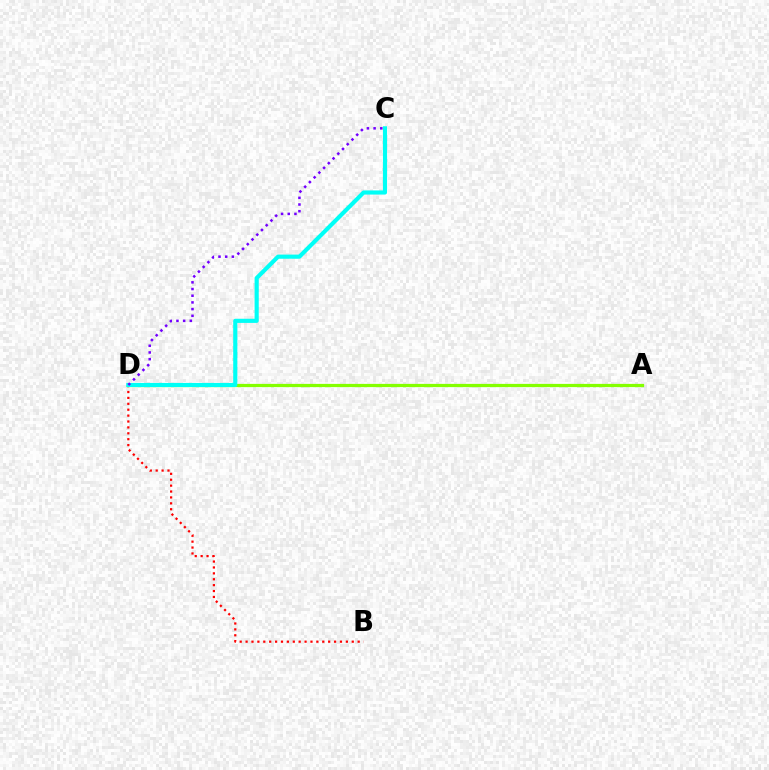{('B', 'D'): [{'color': '#ff0000', 'line_style': 'dotted', 'thickness': 1.6}], ('A', 'D'): [{'color': '#84ff00', 'line_style': 'solid', 'thickness': 2.33}], ('C', 'D'): [{'color': '#00fff6', 'line_style': 'solid', 'thickness': 2.98}, {'color': '#7200ff', 'line_style': 'dotted', 'thickness': 1.82}]}